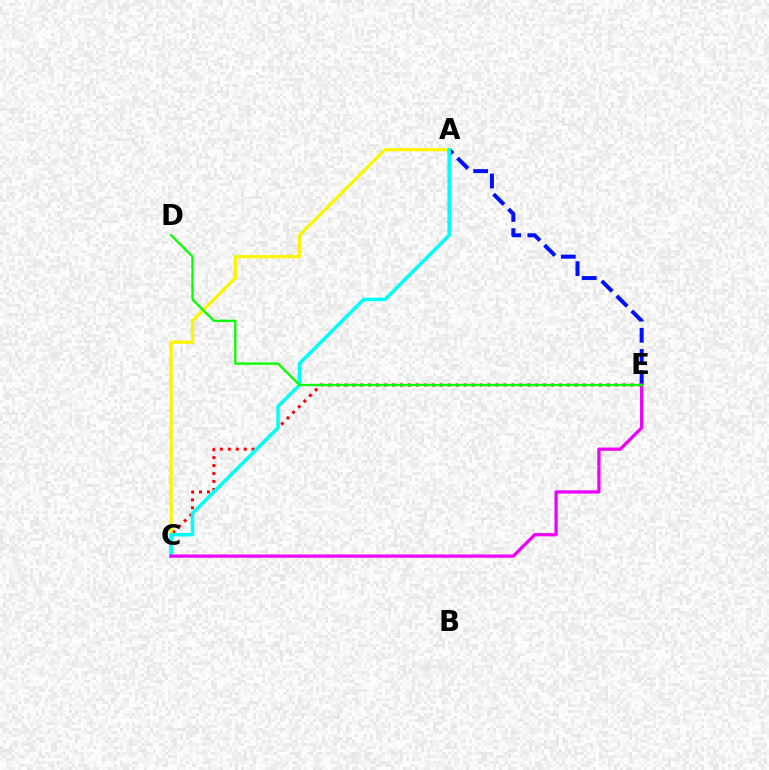{('A', 'E'): [{'color': '#0010ff', 'line_style': 'dashed', 'thickness': 2.87}], ('C', 'E'): [{'color': '#ff0000', 'line_style': 'dotted', 'thickness': 2.16}, {'color': '#ee00ff', 'line_style': 'solid', 'thickness': 2.34}], ('A', 'C'): [{'color': '#fcf500', 'line_style': 'solid', 'thickness': 2.32}, {'color': '#00fff6', 'line_style': 'solid', 'thickness': 2.54}], ('D', 'E'): [{'color': '#08ff00', 'line_style': 'solid', 'thickness': 1.67}]}